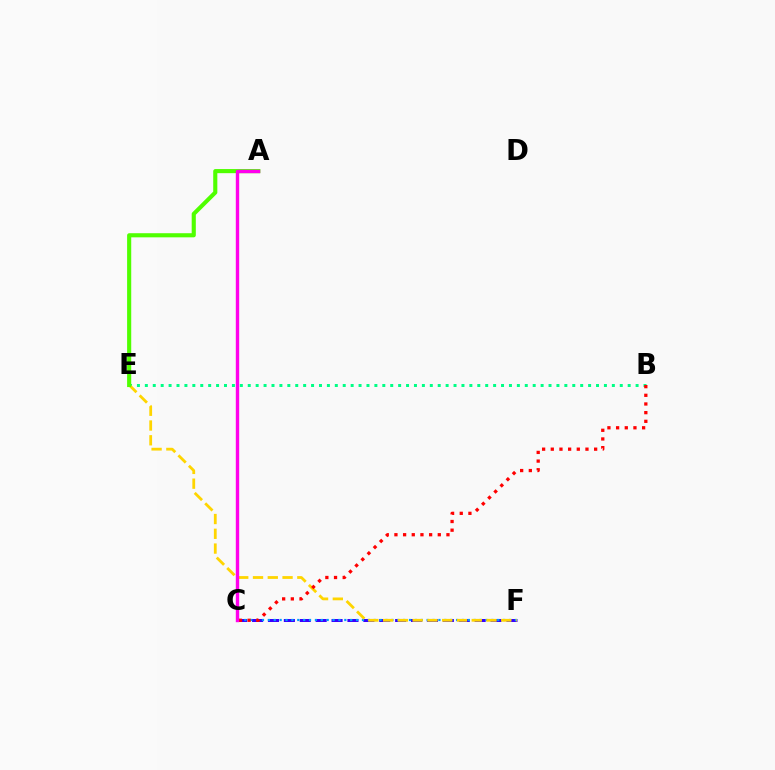{('C', 'F'): [{'color': '#3700ff', 'line_style': 'dashed', 'thickness': 2.16}, {'color': '#009eff', 'line_style': 'dotted', 'thickness': 1.6}], ('B', 'E'): [{'color': '#00ff86', 'line_style': 'dotted', 'thickness': 2.15}], ('E', 'F'): [{'color': '#ffd500', 'line_style': 'dashed', 'thickness': 2.01}], ('B', 'C'): [{'color': '#ff0000', 'line_style': 'dotted', 'thickness': 2.36}], ('A', 'E'): [{'color': '#4fff00', 'line_style': 'solid', 'thickness': 2.96}], ('A', 'C'): [{'color': '#ff00ed', 'line_style': 'solid', 'thickness': 2.44}]}